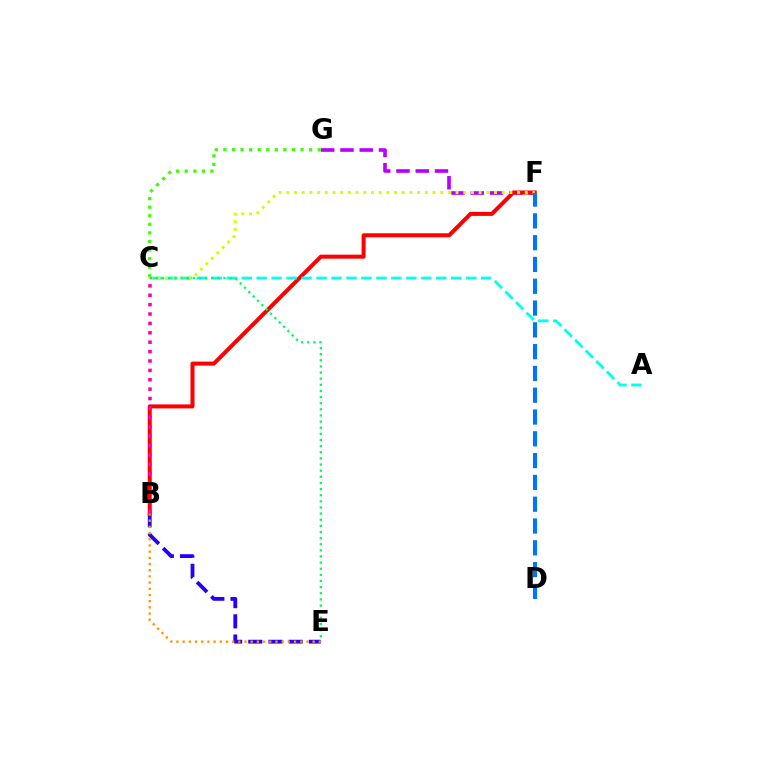{('C', 'G'): [{'color': '#3dff00', 'line_style': 'dotted', 'thickness': 2.33}], ('B', 'E'): [{'color': '#2500ff', 'line_style': 'dashed', 'thickness': 2.74}, {'color': '#ff9400', 'line_style': 'dotted', 'thickness': 1.68}], ('F', 'G'): [{'color': '#b900ff', 'line_style': 'dashed', 'thickness': 2.62}], ('B', 'F'): [{'color': '#ff0000', 'line_style': 'solid', 'thickness': 2.9}], ('A', 'C'): [{'color': '#00fff6', 'line_style': 'dashed', 'thickness': 2.03}], ('C', 'F'): [{'color': '#d1ff00', 'line_style': 'dotted', 'thickness': 2.09}], ('C', 'E'): [{'color': '#00ff5c', 'line_style': 'dotted', 'thickness': 1.67}], ('B', 'C'): [{'color': '#ff00ac', 'line_style': 'dotted', 'thickness': 2.55}], ('D', 'F'): [{'color': '#0074ff', 'line_style': 'dashed', 'thickness': 2.96}]}